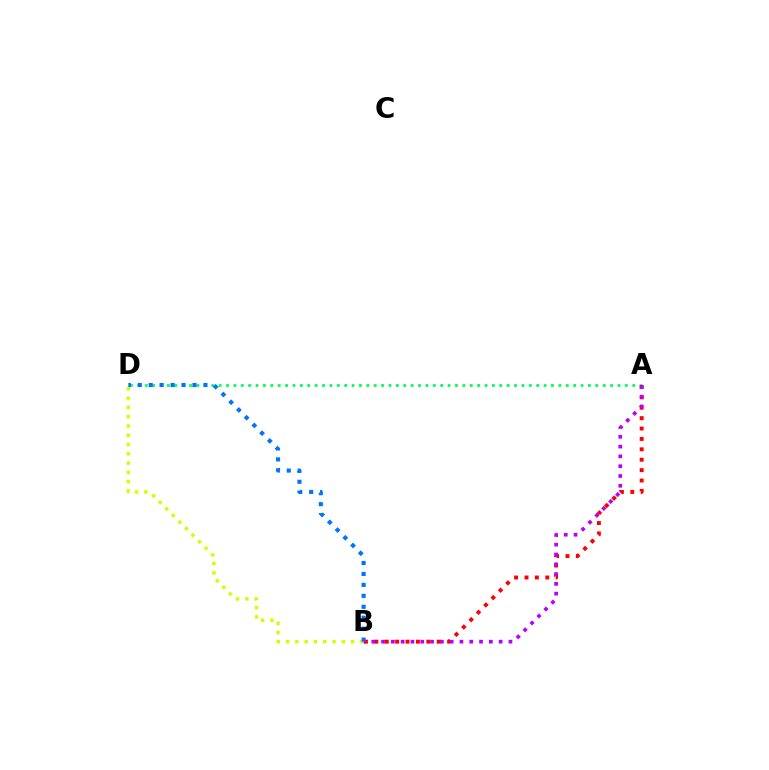{('B', 'D'): [{'color': '#d1ff00', 'line_style': 'dotted', 'thickness': 2.52}, {'color': '#0074ff', 'line_style': 'dotted', 'thickness': 2.97}], ('A', 'D'): [{'color': '#00ff5c', 'line_style': 'dotted', 'thickness': 2.01}], ('A', 'B'): [{'color': '#ff0000', 'line_style': 'dotted', 'thickness': 2.82}, {'color': '#b900ff', 'line_style': 'dotted', 'thickness': 2.66}]}